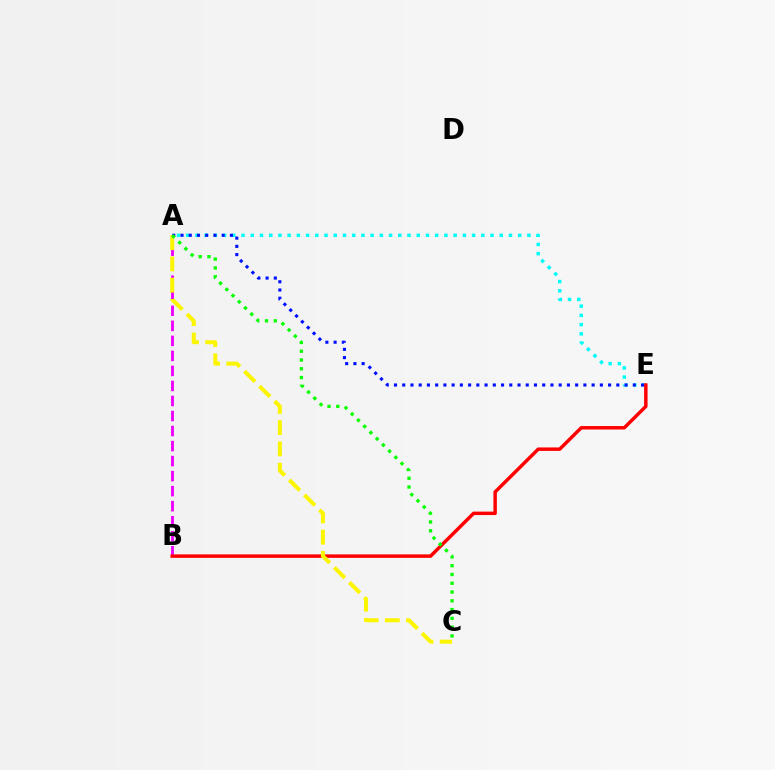{('A', 'E'): [{'color': '#00fff6', 'line_style': 'dotted', 'thickness': 2.51}, {'color': '#0010ff', 'line_style': 'dotted', 'thickness': 2.24}], ('A', 'B'): [{'color': '#ee00ff', 'line_style': 'dashed', 'thickness': 2.04}], ('B', 'E'): [{'color': '#ff0000', 'line_style': 'solid', 'thickness': 2.49}], ('A', 'C'): [{'color': '#fcf500', 'line_style': 'dashed', 'thickness': 2.89}, {'color': '#08ff00', 'line_style': 'dotted', 'thickness': 2.39}]}